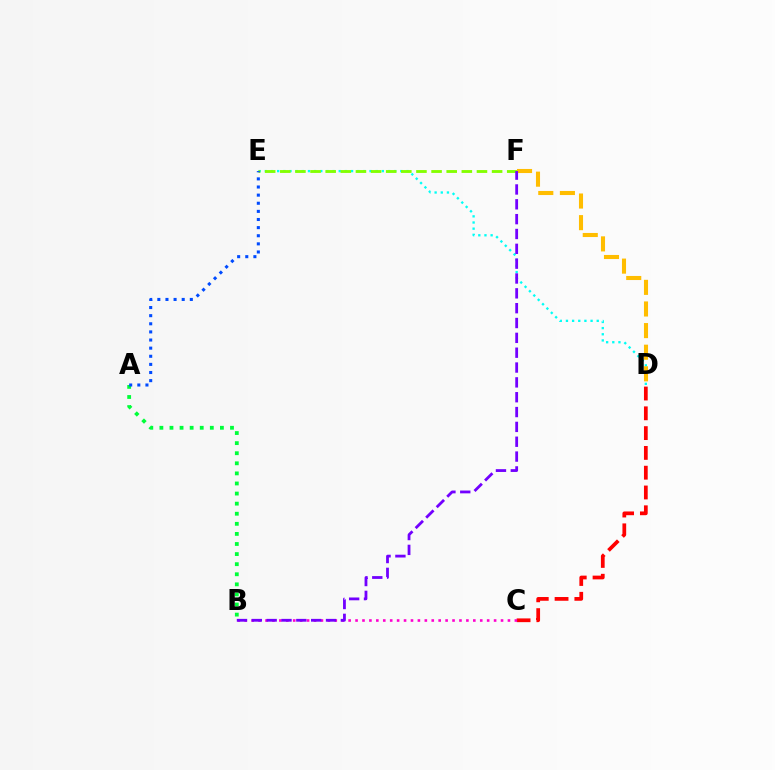{('C', 'D'): [{'color': '#ff0000', 'line_style': 'dashed', 'thickness': 2.69}], ('D', 'E'): [{'color': '#00fff6', 'line_style': 'dotted', 'thickness': 1.67}], ('B', 'C'): [{'color': '#ff00cf', 'line_style': 'dotted', 'thickness': 1.88}], ('E', 'F'): [{'color': '#84ff00', 'line_style': 'dashed', 'thickness': 2.06}], ('D', 'F'): [{'color': '#ffbd00', 'line_style': 'dashed', 'thickness': 2.94}], ('A', 'B'): [{'color': '#00ff39', 'line_style': 'dotted', 'thickness': 2.74}], ('B', 'F'): [{'color': '#7200ff', 'line_style': 'dashed', 'thickness': 2.02}], ('A', 'E'): [{'color': '#004bff', 'line_style': 'dotted', 'thickness': 2.21}]}